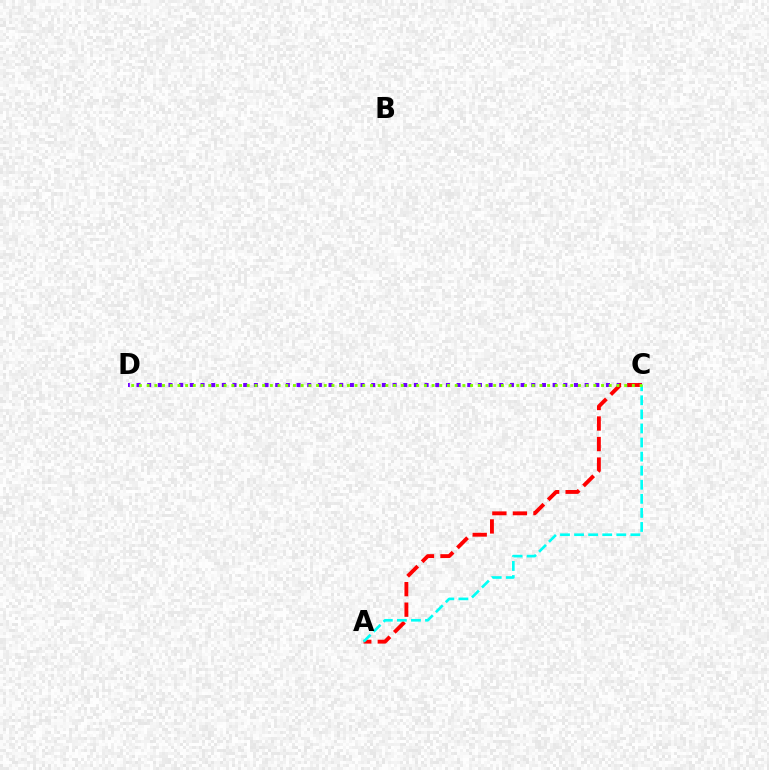{('C', 'D'): [{'color': '#7200ff', 'line_style': 'dotted', 'thickness': 2.9}, {'color': '#84ff00', 'line_style': 'dotted', 'thickness': 2.09}], ('A', 'C'): [{'color': '#ff0000', 'line_style': 'dashed', 'thickness': 2.79}, {'color': '#00fff6', 'line_style': 'dashed', 'thickness': 1.91}]}